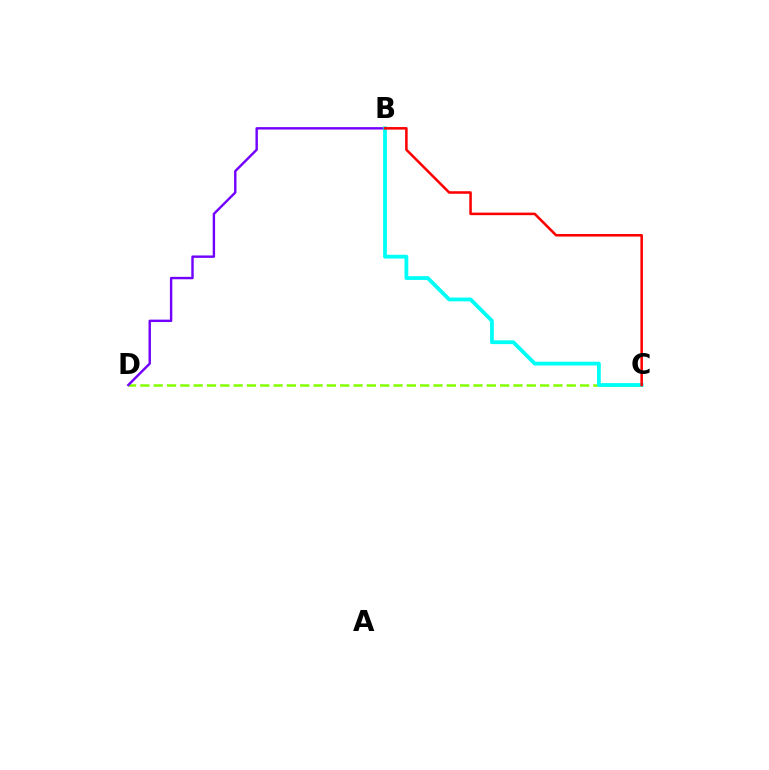{('C', 'D'): [{'color': '#84ff00', 'line_style': 'dashed', 'thickness': 1.81}], ('B', 'D'): [{'color': '#7200ff', 'line_style': 'solid', 'thickness': 1.73}], ('B', 'C'): [{'color': '#00fff6', 'line_style': 'solid', 'thickness': 2.73}, {'color': '#ff0000', 'line_style': 'solid', 'thickness': 1.83}]}